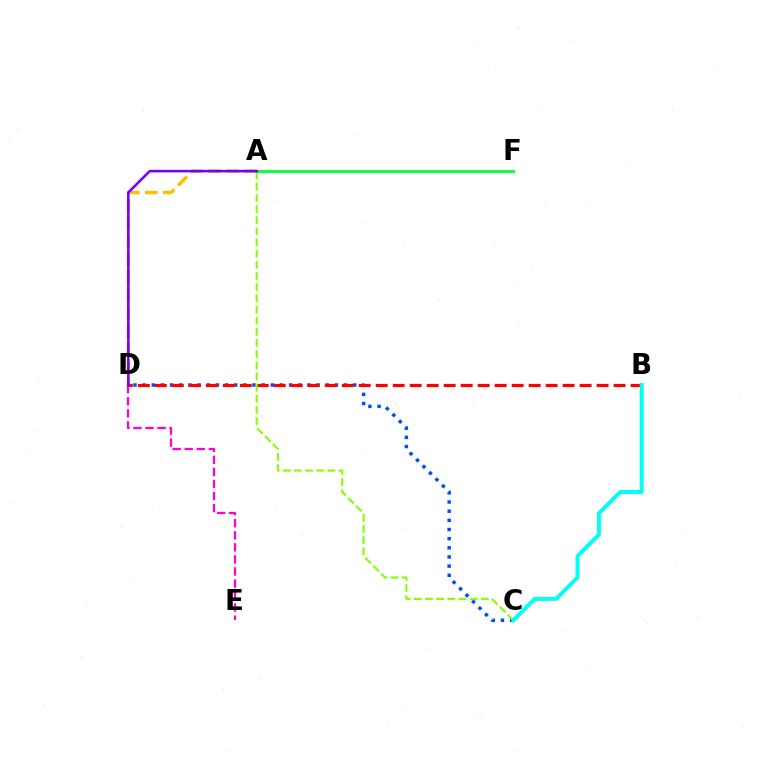{('A', 'D'): [{'color': '#ffbd00', 'line_style': 'dashed', 'thickness': 2.45}, {'color': '#7200ff', 'line_style': 'solid', 'thickness': 1.85}], ('C', 'D'): [{'color': '#004bff', 'line_style': 'dotted', 'thickness': 2.49}], ('B', 'D'): [{'color': '#ff0000', 'line_style': 'dashed', 'thickness': 2.31}], ('A', 'C'): [{'color': '#84ff00', 'line_style': 'dashed', 'thickness': 1.52}], ('B', 'C'): [{'color': '#00fff6', 'line_style': 'solid', 'thickness': 2.85}], ('A', 'F'): [{'color': '#00ff39', 'line_style': 'solid', 'thickness': 1.99}], ('D', 'E'): [{'color': '#ff00cf', 'line_style': 'dashed', 'thickness': 1.64}]}